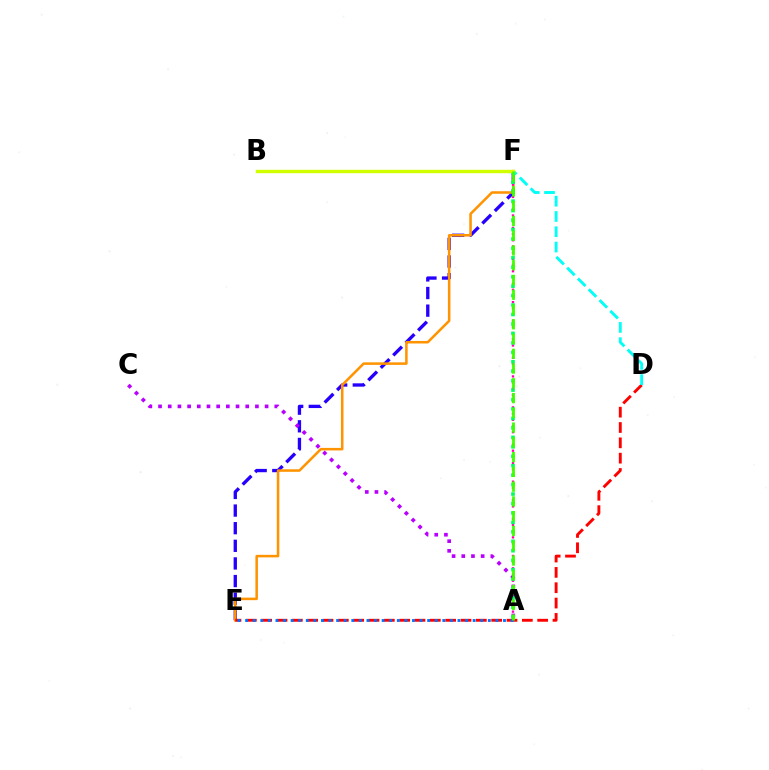{('E', 'F'): [{'color': '#2500ff', 'line_style': 'dashed', 'thickness': 2.39}, {'color': '#ff9400', 'line_style': 'solid', 'thickness': 1.83}], ('A', 'F'): [{'color': '#ff00ac', 'line_style': 'dotted', 'thickness': 1.68}, {'color': '#00ff5c', 'line_style': 'dotted', 'thickness': 2.57}, {'color': '#3dff00', 'line_style': 'dashed', 'thickness': 2.01}], ('A', 'C'): [{'color': '#b900ff', 'line_style': 'dotted', 'thickness': 2.63}], ('D', 'E'): [{'color': '#ff0000', 'line_style': 'dashed', 'thickness': 2.08}], ('D', 'F'): [{'color': '#00fff6', 'line_style': 'dashed', 'thickness': 2.08}], ('B', 'F'): [{'color': '#d1ff00', 'line_style': 'solid', 'thickness': 2.45}], ('A', 'E'): [{'color': '#0074ff', 'line_style': 'dotted', 'thickness': 2.06}]}